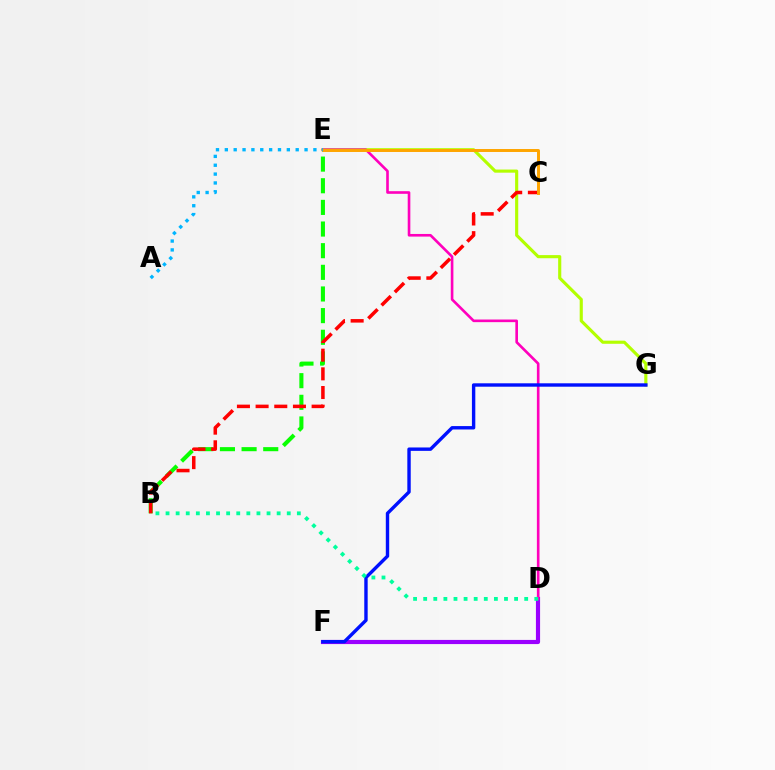{('D', 'F'): [{'color': '#9b00ff', 'line_style': 'solid', 'thickness': 2.99}], ('E', 'G'): [{'color': '#b3ff00', 'line_style': 'solid', 'thickness': 2.25}], ('B', 'E'): [{'color': '#08ff00', 'line_style': 'dashed', 'thickness': 2.94}], ('B', 'C'): [{'color': '#ff0000', 'line_style': 'dashed', 'thickness': 2.54}], ('D', 'E'): [{'color': '#ff00bd', 'line_style': 'solid', 'thickness': 1.9}], ('C', 'E'): [{'color': '#ffa500', 'line_style': 'solid', 'thickness': 2.13}], ('F', 'G'): [{'color': '#0010ff', 'line_style': 'solid', 'thickness': 2.44}], ('A', 'E'): [{'color': '#00b5ff', 'line_style': 'dotted', 'thickness': 2.41}], ('B', 'D'): [{'color': '#00ff9d', 'line_style': 'dotted', 'thickness': 2.74}]}